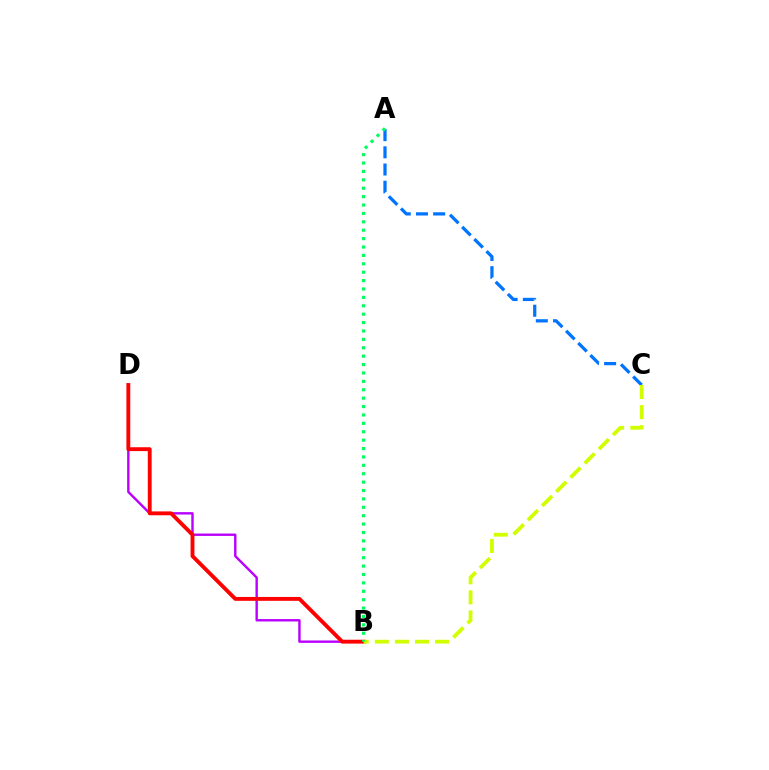{('A', 'C'): [{'color': '#0074ff', 'line_style': 'dashed', 'thickness': 2.34}], ('B', 'D'): [{'color': '#b900ff', 'line_style': 'solid', 'thickness': 1.73}, {'color': '#ff0000', 'line_style': 'solid', 'thickness': 2.78}], ('B', 'C'): [{'color': '#d1ff00', 'line_style': 'dashed', 'thickness': 2.73}], ('A', 'B'): [{'color': '#00ff5c', 'line_style': 'dotted', 'thickness': 2.28}]}